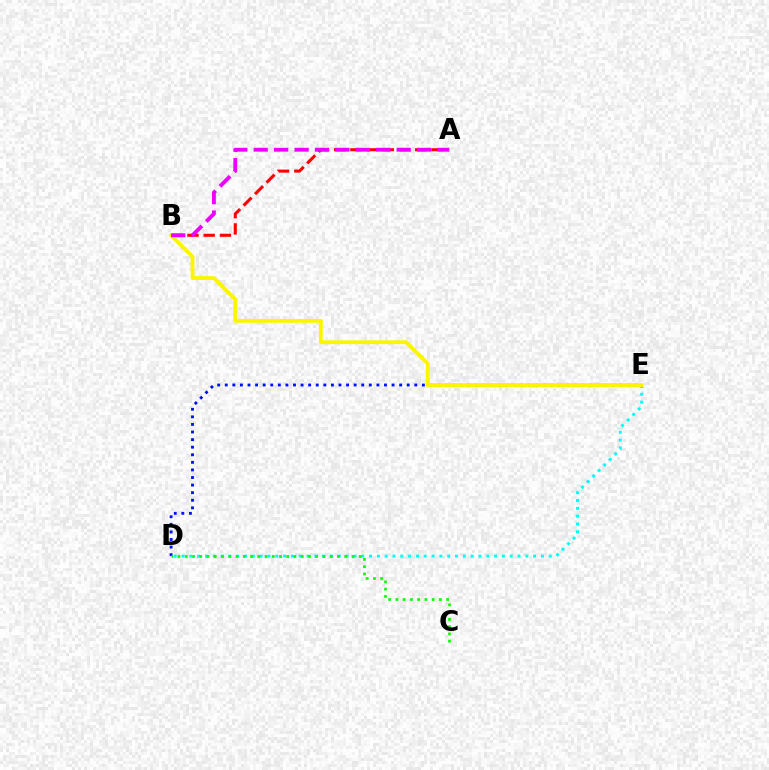{('A', 'B'): [{'color': '#ff0000', 'line_style': 'dashed', 'thickness': 2.2}, {'color': '#ee00ff', 'line_style': 'dashed', 'thickness': 2.77}], ('D', 'E'): [{'color': '#0010ff', 'line_style': 'dotted', 'thickness': 2.06}, {'color': '#00fff6', 'line_style': 'dotted', 'thickness': 2.12}], ('B', 'E'): [{'color': '#fcf500', 'line_style': 'solid', 'thickness': 2.76}], ('C', 'D'): [{'color': '#08ff00', 'line_style': 'dotted', 'thickness': 1.97}]}